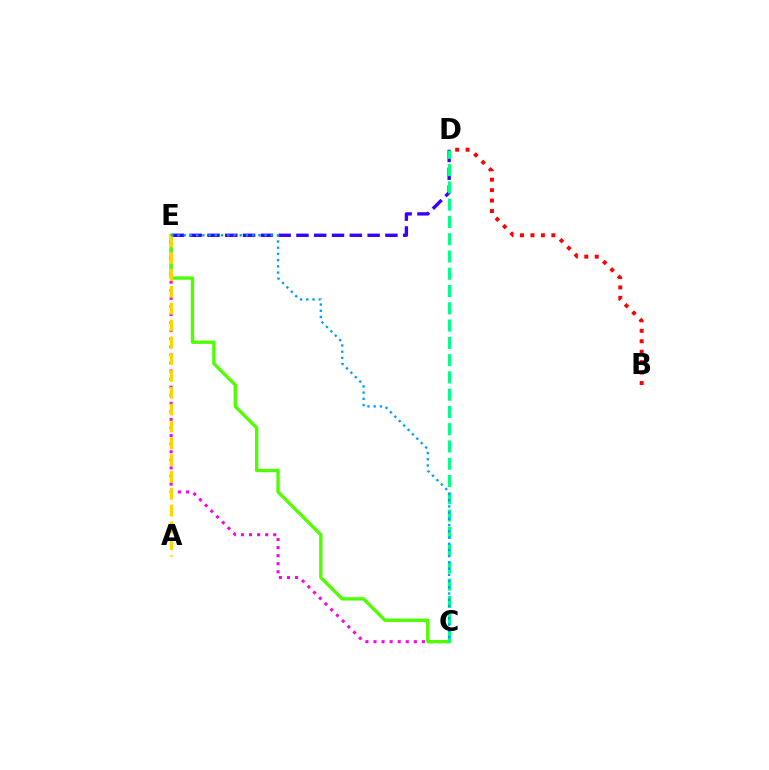{('C', 'E'): [{'color': '#ff00ed', 'line_style': 'dotted', 'thickness': 2.19}, {'color': '#4fff00', 'line_style': 'solid', 'thickness': 2.41}, {'color': '#009eff', 'line_style': 'dotted', 'thickness': 1.69}], ('D', 'E'): [{'color': '#3700ff', 'line_style': 'dashed', 'thickness': 2.42}], ('A', 'E'): [{'color': '#ffd500', 'line_style': 'dashed', 'thickness': 2.29}], ('C', 'D'): [{'color': '#00ff86', 'line_style': 'dashed', 'thickness': 2.35}], ('B', 'D'): [{'color': '#ff0000', 'line_style': 'dotted', 'thickness': 2.84}]}